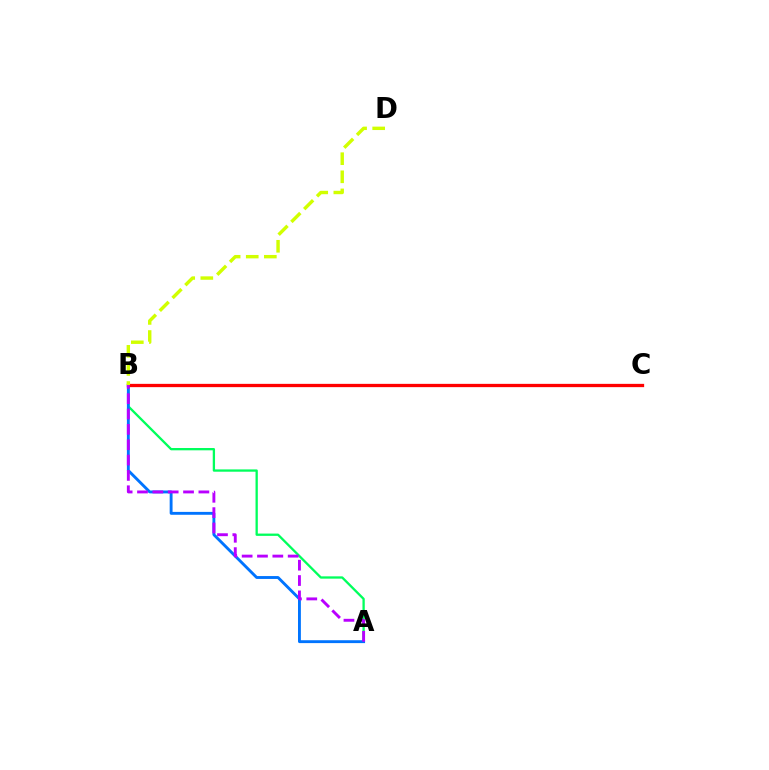{('A', 'B'): [{'color': '#00ff5c', 'line_style': 'solid', 'thickness': 1.66}, {'color': '#0074ff', 'line_style': 'solid', 'thickness': 2.07}, {'color': '#b900ff', 'line_style': 'dashed', 'thickness': 2.08}], ('B', 'C'): [{'color': '#ff0000', 'line_style': 'solid', 'thickness': 2.37}], ('B', 'D'): [{'color': '#d1ff00', 'line_style': 'dashed', 'thickness': 2.46}]}